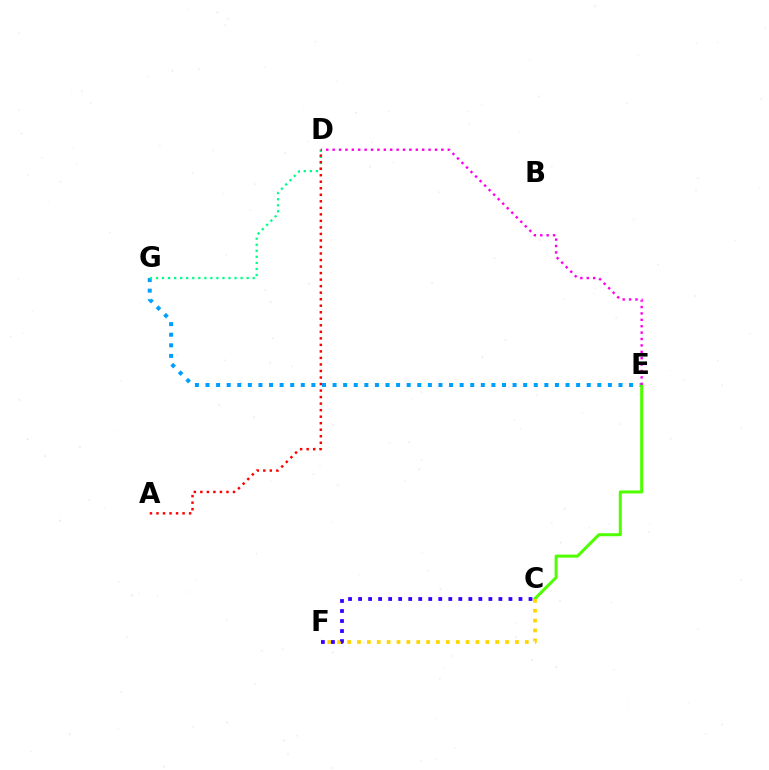{('E', 'G'): [{'color': '#009eff', 'line_style': 'dotted', 'thickness': 2.88}], ('C', 'E'): [{'color': '#4fff00', 'line_style': 'solid', 'thickness': 2.17}], ('C', 'F'): [{'color': '#ffd500', 'line_style': 'dotted', 'thickness': 2.68}, {'color': '#3700ff', 'line_style': 'dotted', 'thickness': 2.72}], ('D', 'G'): [{'color': '#00ff86', 'line_style': 'dotted', 'thickness': 1.64}], ('D', 'E'): [{'color': '#ff00ed', 'line_style': 'dotted', 'thickness': 1.74}], ('A', 'D'): [{'color': '#ff0000', 'line_style': 'dotted', 'thickness': 1.77}]}